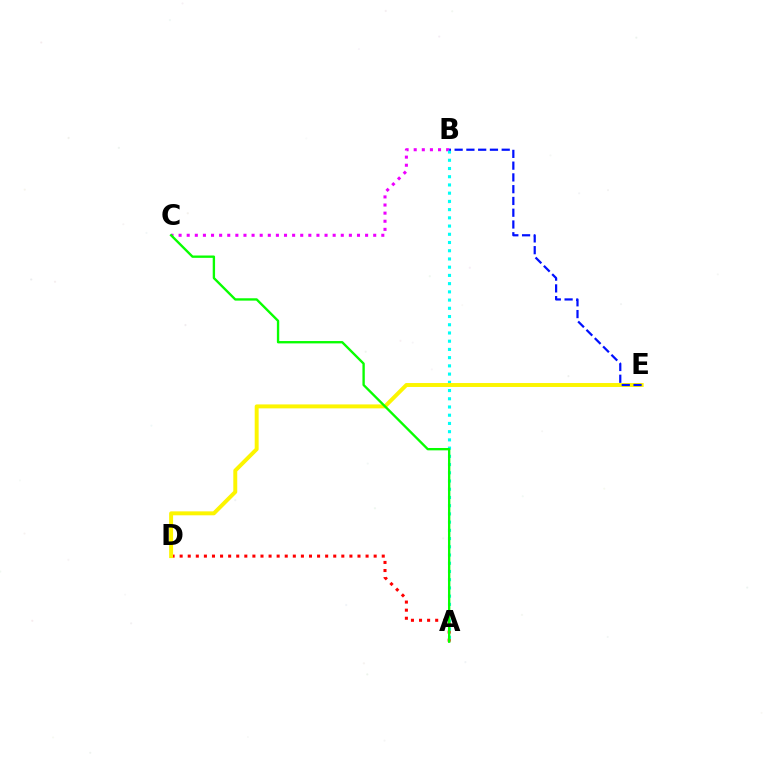{('A', 'D'): [{'color': '#ff0000', 'line_style': 'dotted', 'thickness': 2.2}], ('B', 'C'): [{'color': '#ee00ff', 'line_style': 'dotted', 'thickness': 2.2}], ('A', 'B'): [{'color': '#00fff6', 'line_style': 'dotted', 'thickness': 2.23}], ('D', 'E'): [{'color': '#fcf500', 'line_style': 'solid', 'thickness': 2.84}], ('A', 'C'): [{'color': '#08ff00', 'line_style': 'solid', 'thickness': 1.69}], ('B', 'E'): [{'color': '#0010ff', 'line_style': 'dashed', 'thickness': 1.6}]}